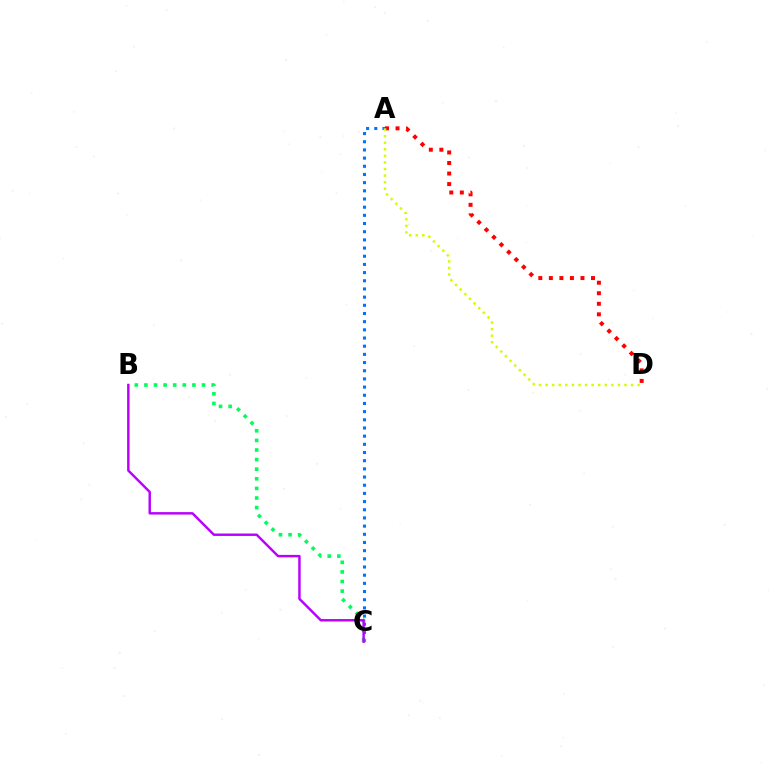{('A', 'C'): [{'color': '#0074ff', 'line_style': 'dotted', 'thickness': 2.22}], ('A', 'D'): [{'color': '#ff0000', 'line_style': 'dotted', 'thickness': 2.86}, {'color': '#d1ff00', 'line_style': 'dotted', 'thickness': 1.79}], ('B', 'C'): [{'color': '#00ff5c', 'line_style': 'dotted', 'thickness': 2.61}, {'color': '#b900ff', 'line_style': 'solid', 'thickness': 1.76}]}